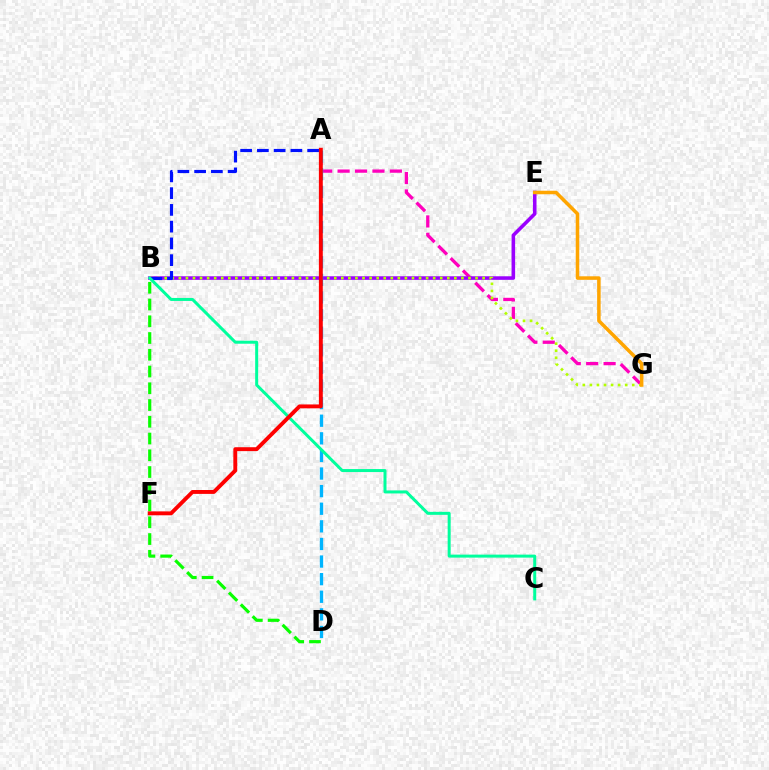{('A', 'G'): [{'color': '#ff00bd', 'line_style': 'dashed', 'thickness': 2.37}], ('B', 'E'): [{'color': '#9b00ff', 'line_style': 'solid', 'thickness': 2.57}], ('B', 'G'): [{'color': '#b3ff00', 'line_style': 'dotted', 'thickness': 1.92}], ('A', 'B'): [{'color': '#0010ff', 'line_style': 'dashed', 'thickness': 2.28}], ('B', 'D'): [{'color': '#08ff00', 'line_style': 'dashed', 'thickness': 2.28}], ('A', 'D'): [{'color': '#00b5ff', 'line_style': 'dashed', 'thickness': 2.39}], ('B', 'C'): [{'color': '#00ff9d', 'line_style': 'solid', 'thickness': 2.16}], ('A', 'F'): [{'color': '#ff0000', 'line_style': 'solid', 'thickness': 2.8}], ('E', 'G'): [{'color': '#ffa500', 'line_style': 'solid', 'thickness': 2.54}]}